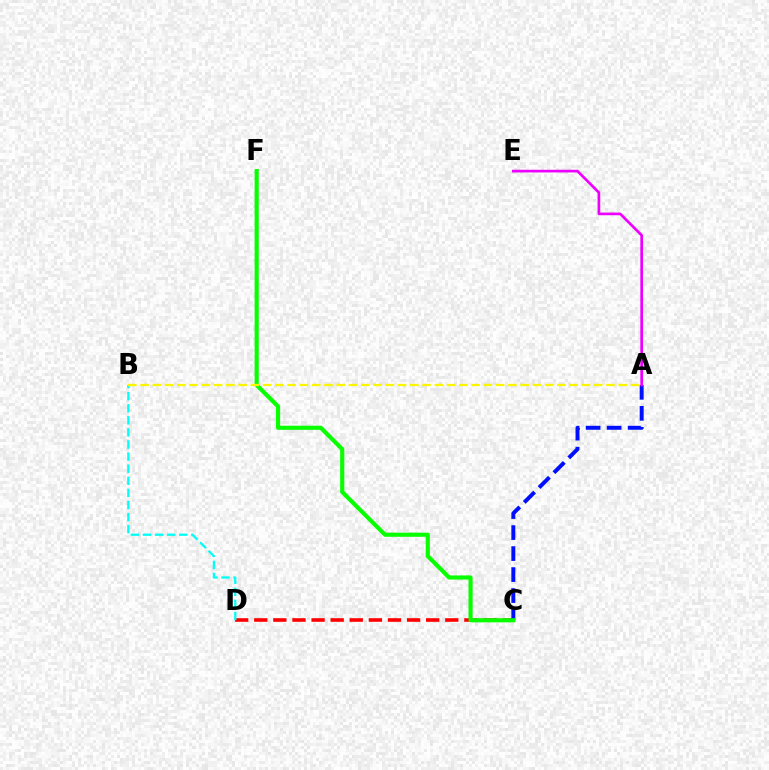{('C', 'D'): [{'color': '#ff0000', 'line_style': 'dashed', 'thickness': 2.6}], ('B', 'D'): [{'color': '#00fff6', 'line_style': 'dashed', 'thickness': 1.64}], ('A', 'C'): [{'color': '#0010ff', 'line_style': 'dashed', 'thickness': 2.85}], ('C', 'F'): [{'color': '#08ff00', 'line_style': 'solid', 'thickness': 2.98}], ('A', 'E'): [{'color': '#ee00ff', 'line_style': 'solid', 'thickness': 1.93}], ('A', 'B'): [{'color': '#fcf500', 'line_style': 'dashed', 'thickness': 1.67}]}